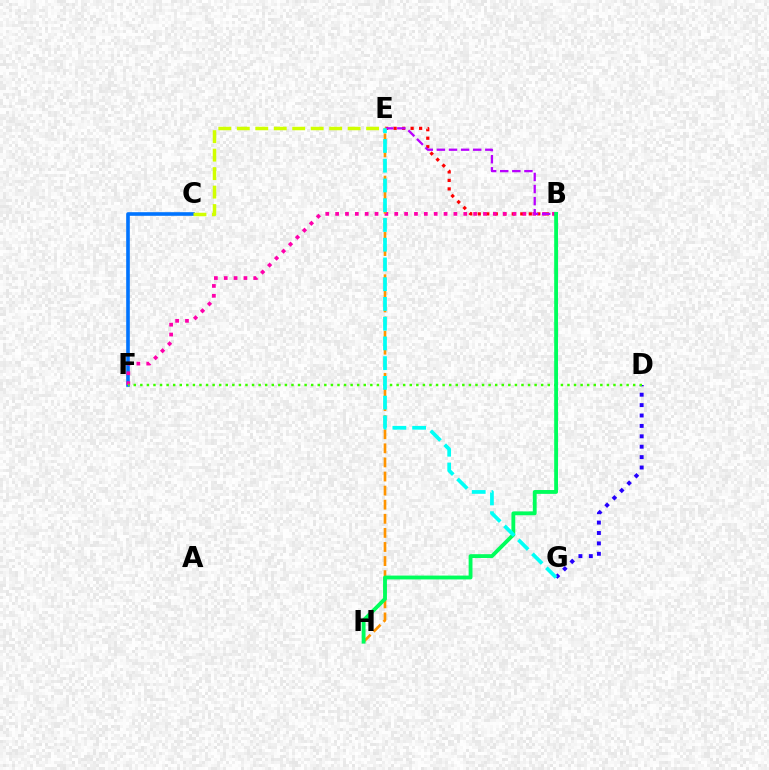{('B', 'E'): [{'color': '#ff0000', 'line_style': 'dotted', 'thickness': 2.31}, {'color': '#b900ff', 'line_style': 'dashed', 'thickness': 1.64}], ('C', 'F'): [{'color': '#0074ff', 'line_style': 'solid', 'thickness': 2.6}], ('D', 'G'): [{'color': '#2500ff', 'line_style': 'dotted', 'thickness': 2.83}], ('B', 'F'): [{'color': '#ff00ac', 'line_style': 'dotted', 'thickness': 2.68}], ('C', 'E'): [{'color': '#d1ff00', 'line_style': 'dashed', 'thickness': 2.51}], ('D', 'F'): [{'color': '#3dff00', 'line_style': 'dotted', 'thickness': 1.79}], ('E', 'H'): [{'color': '#ff9400', 'line_style': 'dashed', 'thickness': 1.91}], ('B', 'H'): [{'color': '#00ff5c', 'line_style': 'solid', 'thickness': 2.77}], ('E', 'G'): [{'color': '#00fff6', 'line_style': 'dashed', 'thickness': 2.68}]}